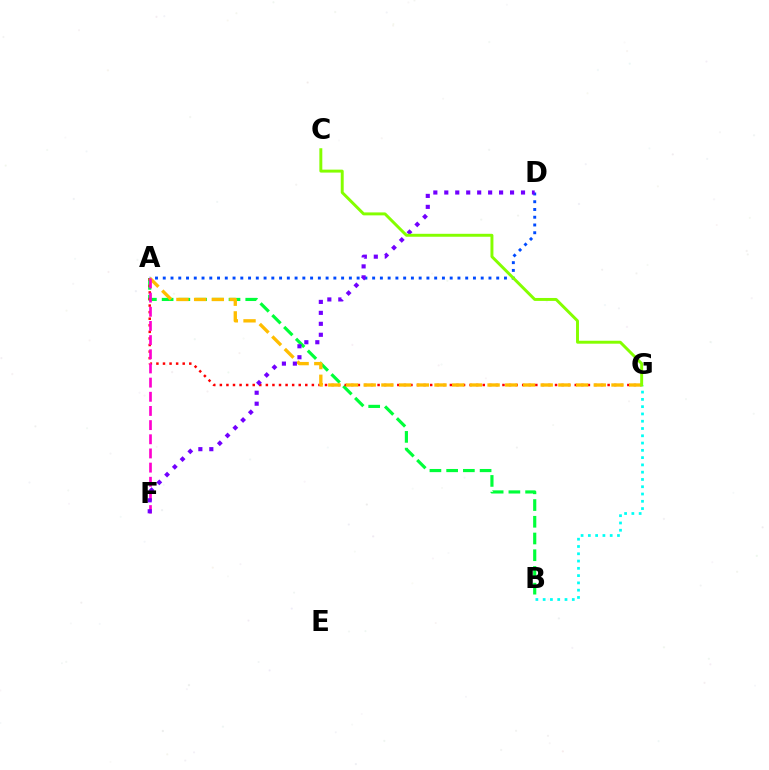{('A', 'B'): [{'color': '#00ff39', 'line_style': 'dashed', 'thickness': 2.27}], ('A', 'G'): [{'color': '#ff0000', 'line_style': 'dotted', 'thickness': 1.79}, {'color': '#ffbd00', 'line_style': 'dashed', 'thickness': 2.4}], ('A', 'D'): [{'color': '#004bff', 'line_style': 'dotted', 'thickness': 2.11}], ('B', 'G'): [{'color': '#00fff6', 'line_style': 'dotted', 'thickness': 1.98}], ('A', 'F'): [{'color': '#ff00cf', 'line_style': 'dashed', 'thickness': 1.92}], ('D', 'F'): [{'color': '#7200ff', 'line_style': 'dotted', 'thickness': 2.98}], ('C', 'G'): [{'color': '#84ff00', 'line_style': 'solid', 'thickness': 2.12}]}